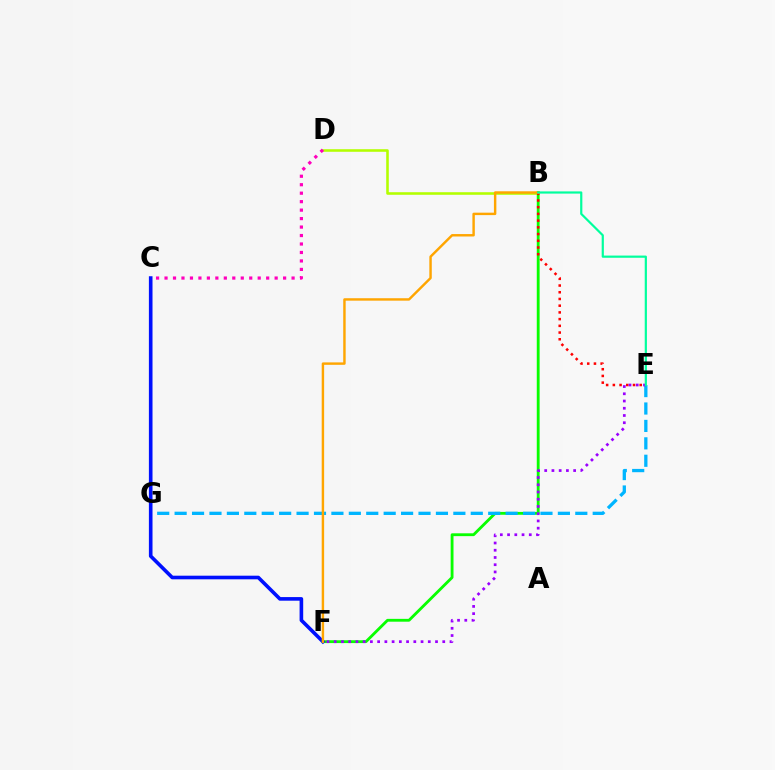{('B', 'F'): [{'color': '#08ff00', 'line_style': 'solid', 'thickness': 2.04}, {'color': '#ffa500', 'line_style': 'solid', 'thickness': 1.75}], ('B', 'D'): [{'color': '#b3ff00', 'line_style': 'solid', 'thickness': 1.85}], ('B', 'E'): [{'color': '#ff0000', 'line_style': 'dotted', 'thickness': 1.82}, {'color': '#00ff9d', 'line_style': 'solid', 'thickness': 1.58}], ('C', 'D'): [{'color': '#ff00bd', 'line_style': 'dotted', 'thickness': 2.3}], ('E', 'G'): [{'color': '#00b5ff', 'line_style': 'dashed', 'thickness': 2.37}], ('E', 'F'): [{'color': '#9b00ff', 'line_style': 'dotted', 'thickness': 1.97}], ('C', 'F'): [{'color': '#0010ff', 'line_style': 'solid', 'thickness': 2.6}]}